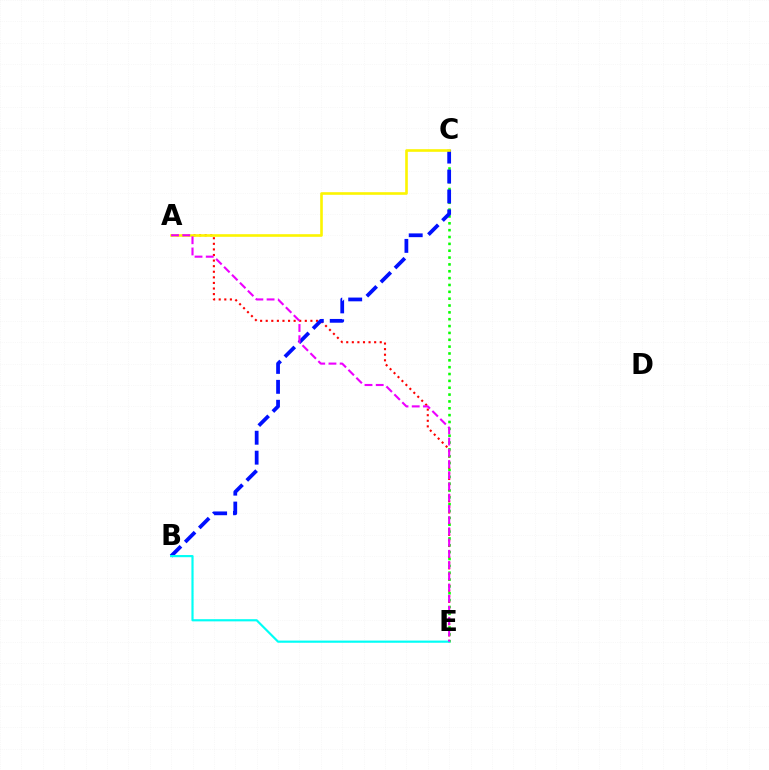{('A', 'E'): [{'color': '#ff0000', 'line_style': 'dotted', 'thickness': 1.52}, {'color': '#ee00ff', 'line_style': 'dashed', 'thickness': 1.52}], ('C', 'E'): [{'color': '#08ff00', 'line_style': 'dotted', 'thickness': 1.86}], ('B', 'C'): [{'color': '#0010ff', 'line_style': 'dashed', 'thickness': 2.71}], ('B', 'E'): [{'color': '#00fff6', 'line_style': 'solid', 'thickness': 1.56}], ('A', 'C'): [{'color': '#fcf500', 'line_style': 'solid', 'thickness': 1.88}]}